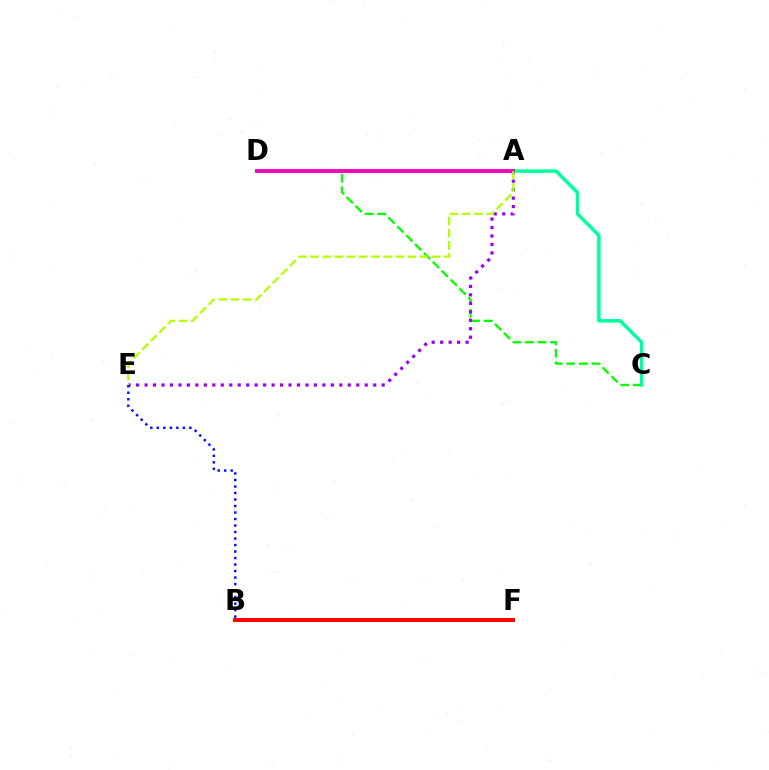{('C', 'D'): [{'color': '#08ff00', 'line_style': 'dashed', 'thickness': 1.71}], ('A', 'C'): [{'color': '#00ff9d', 'line_style': 'solid', 'thickness': 2.5}], ('A', 'D'): [{'color': '#00b5ff', 'line_style': 'solid', 'thickness': 2.85}, {'color': '#ffa500', 'line_style': 'dotted', 'thickness': 1.68}, {'color': '#ff00bd', 'line_style': 'solid', 'thickness': 2.69}], ('B', 'F'): [{'color': '#ff0000', 'line_style': 'solid', 'thickness': 2.84}], ('A', 'E'): [{'color': '#9b00ff', 'line_style': 'dotted', 'thickness': 2.3}, {'color': '#b3ff00', 'line_style': 'dashed', 'thickness': 1.65}], ('B', 'E'): [{'color': '#0010ff', 'line_style': 'dotted', 'thickness': 1.77}]}